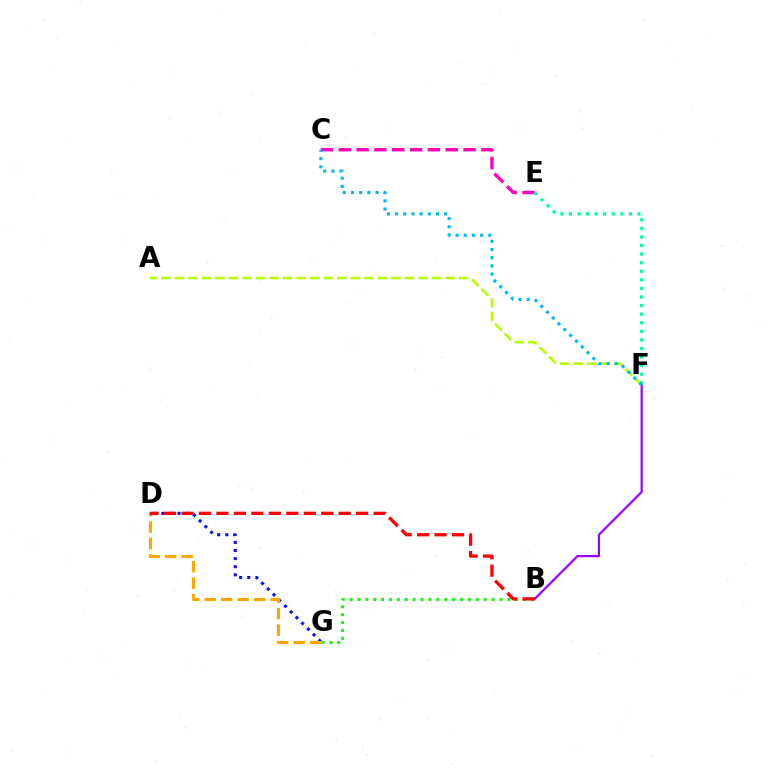{('C', 'E'): [{'color': '#ff00bd', 'line_style': 'dashed', 'thickness': 2.42}], ('B', 'F'): [{'color': '#9b00ff', 'line_style': 'solid', 'thickness': 1.6}], ('A', 'F'): [{'color': '#b3ff00', 'line_style': 'dashed', 'thickness': 1.84}], ('E', 'F'): [{'color': '#00ff9d', 'line_style': 'dotted', 'thickness': 2.33}], ('D', 'G'): [{'color': '#0010ff', 'line_style': 'dotted', 'thickness': 2.2}, {'color': '#ffa500', 'line_style': 'dashed', 'thickness': 2.24}], ('C', 'F'): [{'color': '#00b5ff', 'line_style': 'dotted', 'thickness': 2.22}], ('B', 'G'): [{'color': '#08ff00', 'line_style': 'dotted', 'thickness': 2.14}], ('B', 'D'): [{'color': '#ff0000', 'line_style': 'dashed', 'thickness': 2.37}]}